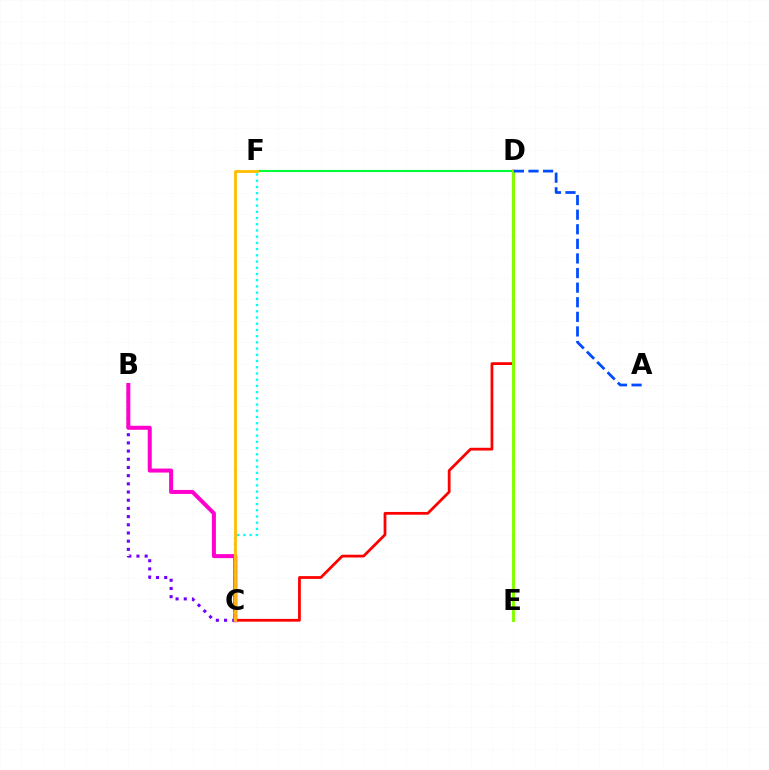{('D', 'F'): [{'color': '#00ff39', 'line_style': 'solid', 'thickness': 1.53}], ('B', 'C'): [{'color': '#7200ff', 'line_style': 'dotted', 'thickness': 2.23}, {'color': '#ff00cf', 'line_style': 'solid', 'thickness': 2.89}], ('C', 'D'): [{'color': '#ff0000', 'line_style': 'solid', 'thickness': 1.99}], ('D', 'E'): [{'color': '#84ff00', 'line_style': 'solid', 'thickness': 2.13}], ('C', 'F'): [{'color': '#00fff6', 'line_style': 'dotted', 'thickness': 1.69}, {'color': '#ffbd00', 'line_style': 'solid', 'thickness': 2.02}], ('A', 'D'): [{'color': '#004bff', 'line_style': 'dashed', 'thickness': 1.98}]}